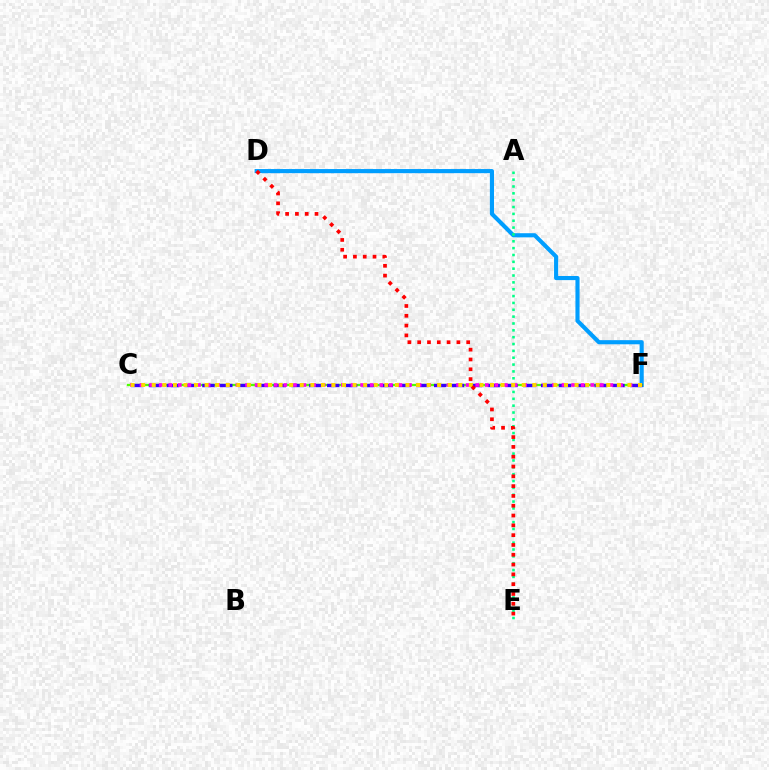{('D', 'F'): [{'color': '#009eff', 'line_style': 'solid', 'thickness': 2.97}], ('C', 'F'): [{'color': '#4fff00', 'line_style': 'solid', 'thickness': 1.65}, {'color': '#3700ff', 'line_style': 'dashed', 'thickness': 2.42}, {'color': '#ff00ed', 'line_style': 'dotted', 'thickness': 2.61}, {'color': '#ffd500', 'line_style': 'dotted', 'thickness': 2.87}], ('A', 'E'): [{'color': '#00ff86', 'line_style': 'dotted', 'thickness': 1.86}], ('D', 'E'): [{'color': '#ff0000', 'line_style': 'dotted', 'thickness': 2.66}]}